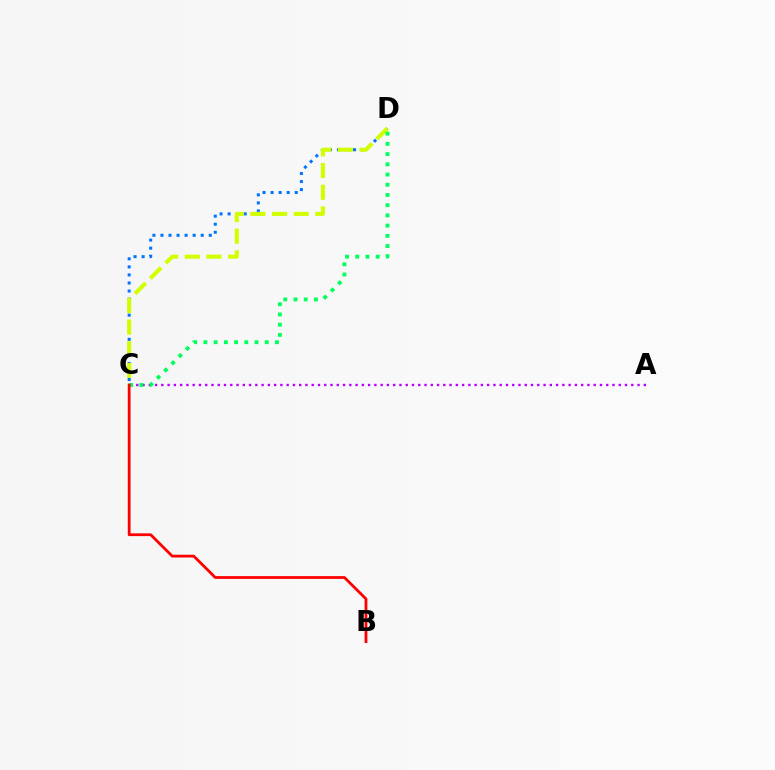{('A', 'C'): [{'color': '#b900ff', 'line_style': 'dotted', 'thickness': 1.7}], ('C', 'D'): [{'color': '#0074ff', 'line_style': 'dotted', 'thickness': 2.19}, {'color': '#d1ff00', 'line_style': 'dashed', 'thickness': 2.94}, {'color': '#00ff5c', 'line_style': 'dotted', 'thickness': 2.78}], ('B', 'C'): [{'color': '#ff0000', 'line_style': 'solid', 'thickness': 2.0}]}